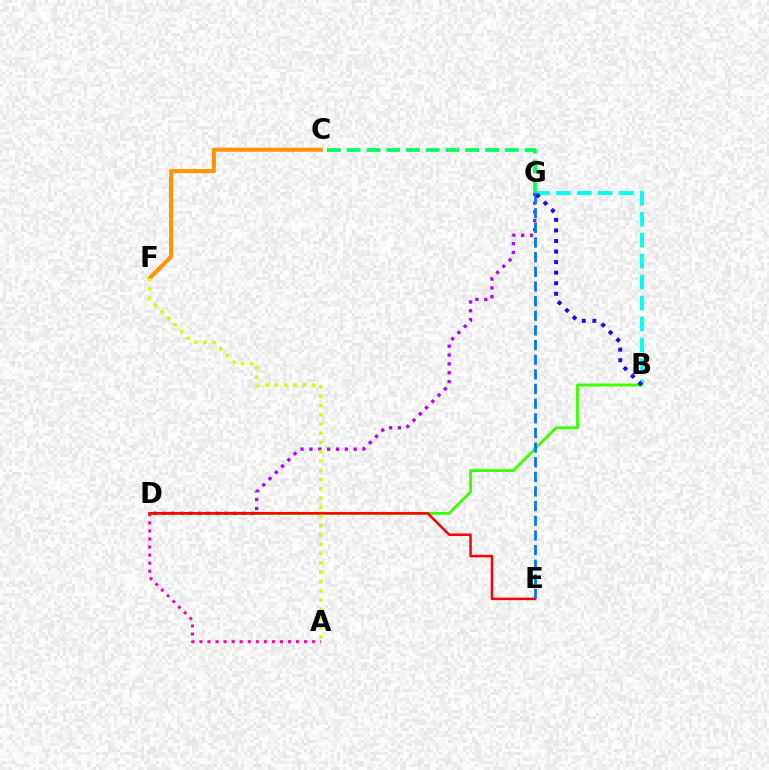{('B', 'G'): [{'color': '#00fff6', 'line_style': 'dashed', 'thickness': 2.85}, {'color': '#2500ff', 'line_style': 'dotted', 'thickness': 2.87}], ('C', 'F'): [{'color': '#ff9400', 'line_style': 'solid', 'thickness': 2.91}], ('B', 'D'): [{'color': '#3dff00', 'line_style': 'solid', 'thickness': 2.08}], ('D', 'G'): [{'color': '#b900ff', 'line_style': 'dotted', 'thickness': 2.41}], ('E', 'G'): [{'color': '#0074ff', 'line_style': 'dashed', 'thickness': 1.99}], ('A', 'D'): [{'color': '#ff00ac', 'line_style': 'dotted', 'thickness': 2.19}], ('C', 'G'): [{'color': '#00ff5c', 'line_style': 'dashed', 'thickness': 2.69}], ('D', 'E'): [{'color': '#ff0000', 'line_style': 'solid', 'thickness': 1.81}], ('A', 'F'): [{'color': '#d1ff00', 'line_style': 'dotted', 'thickness': 2.52}]}